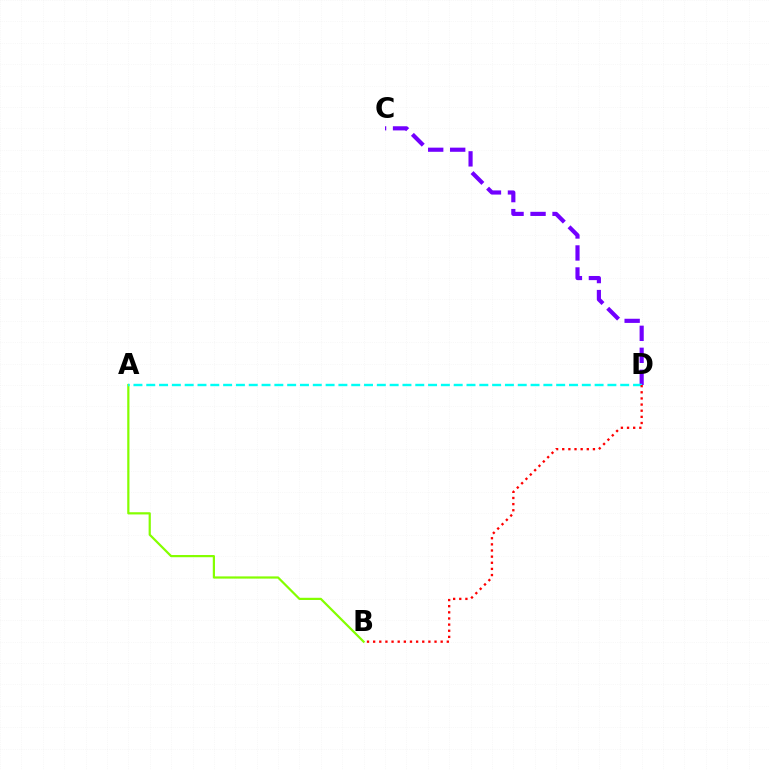{('C', 'D'): [{'color': '#7200ff', 'line_style': 'dashed', 'thickness': 2.99}], ('A', 'B'): [{'color': '#84ff00', 'line_style': 'solid', 'thickness': 1.59}], ('A', 'D'): [{'color': '#00fff6', 'line_style': 'dashed', 'thickness': 1.74}], ('B', 'D'): [{'color': '#ff0000', 'line_style': 'dotted', 'thickness': 1.67}]}